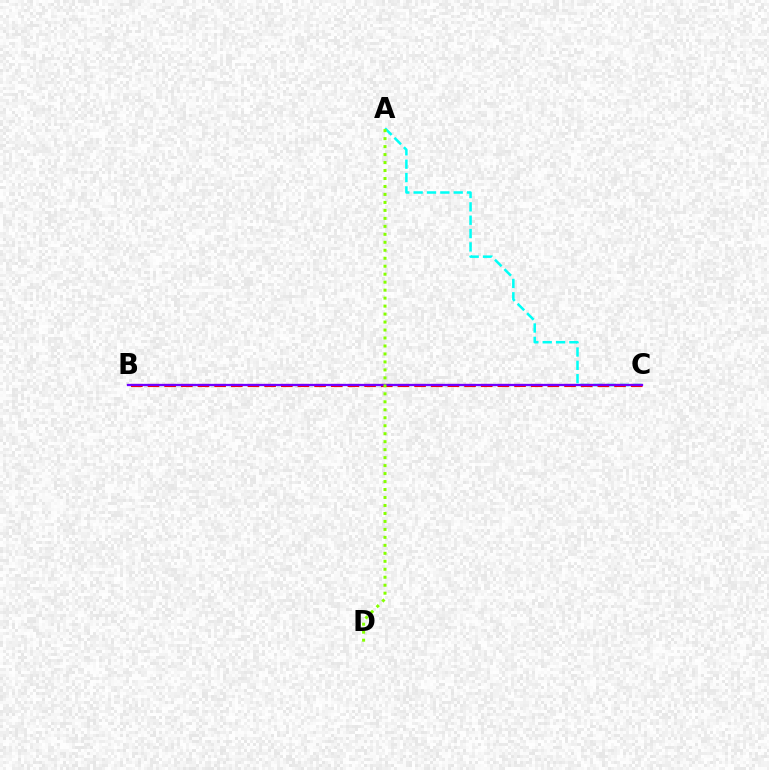{('A', 'C'): [{'color': '#00fff6', 'line_style': 'dashed', 'thickness': 1.81}], ('B', 'C'): [{'color': '#ff0000', 'line_style': 'dashed', 'thickness': 2.26}, {'color': '#7200ff', 'line_style': 'solid', 'thickness': 1.65}], ('A', 'D'): [{'color': '#84ff00', 'line_style': 'dotted', 'thickness': 2.17}]}